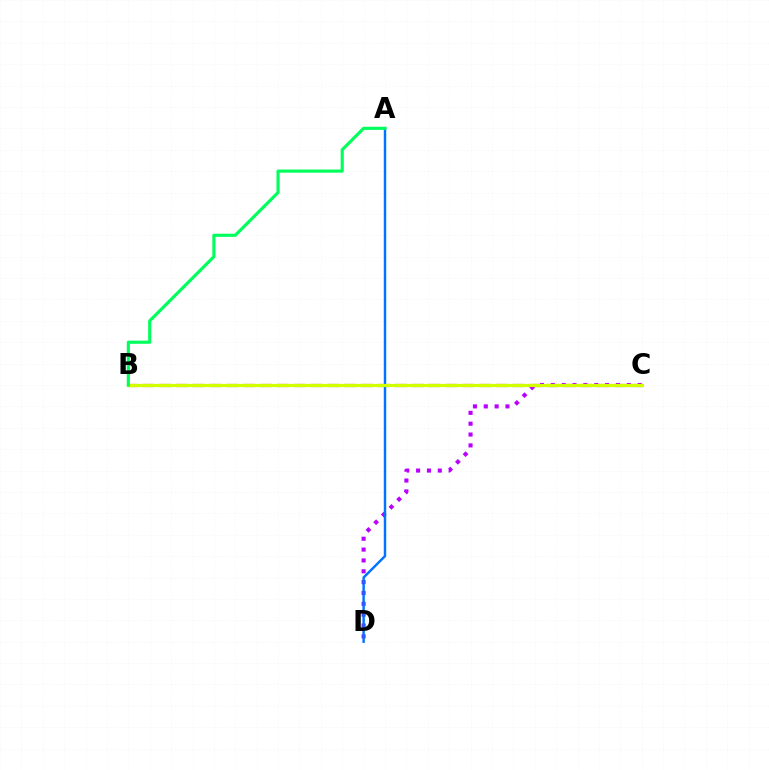{('B', 'C'): [{'color': '#ff0000', 'line_style': 'dashed', 'thickness': 2.29}, {'color': '#d1ff00', 'line_style': 'solid', 'thickness': 2.32}], ('C', 'D'): [{'color': '#b900ff', 'line_style': 'dotted', 'thickness': 2.95}], ('A', 'D'): [{'color': '#0074ff', 'line_style': 'solid', 'thickness': 1.77}], ('A', 'B'): [{'color': '#00ff5c', 'line_style': 'solid', 'thickness': 2.26}]}